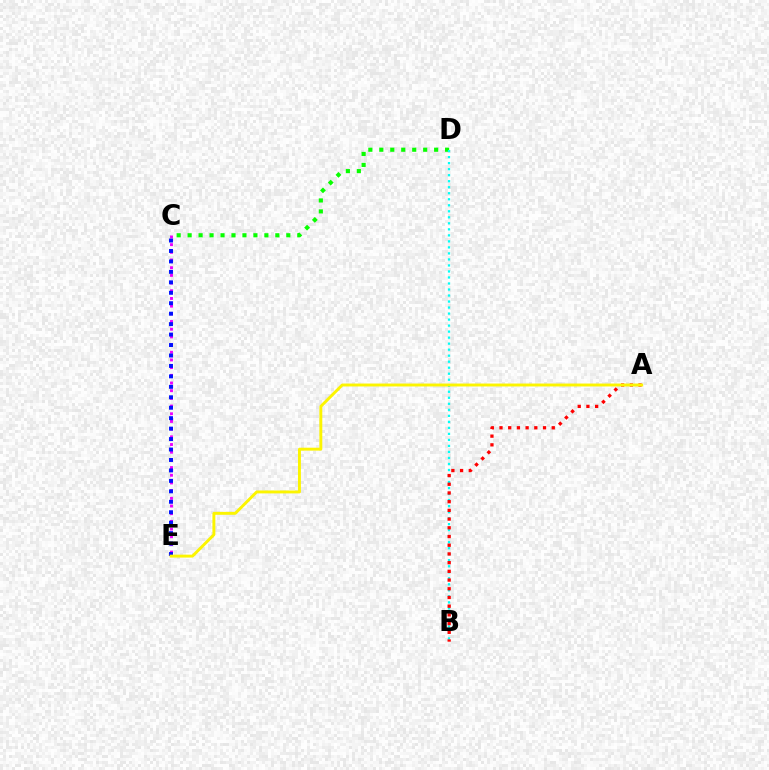{('C', 'D'): [{'color': '#08ff00', 'line_style': 'dotted', 'thickness': 2.98}], ('C', 'E'): [{'color': '#ee00ff', 'line_style': 'dotted', 'thickness': 2.09}, {'color': '#0010ff', 'line_style': 'dotted', 'thickness': 2.84}], ('B', 'D'): [{'color': '#00fff6', 'line_style': 'dotted', 'thickness': 1.63}], ('A', 'B'): [{'color': '#ff0000', 'line_style': 'dotted', 'thickness': 2.37}], ('A', 'E'): [{'color': '#fcf500', 'line_style': 'solid', 'thickness': 2.1}]}